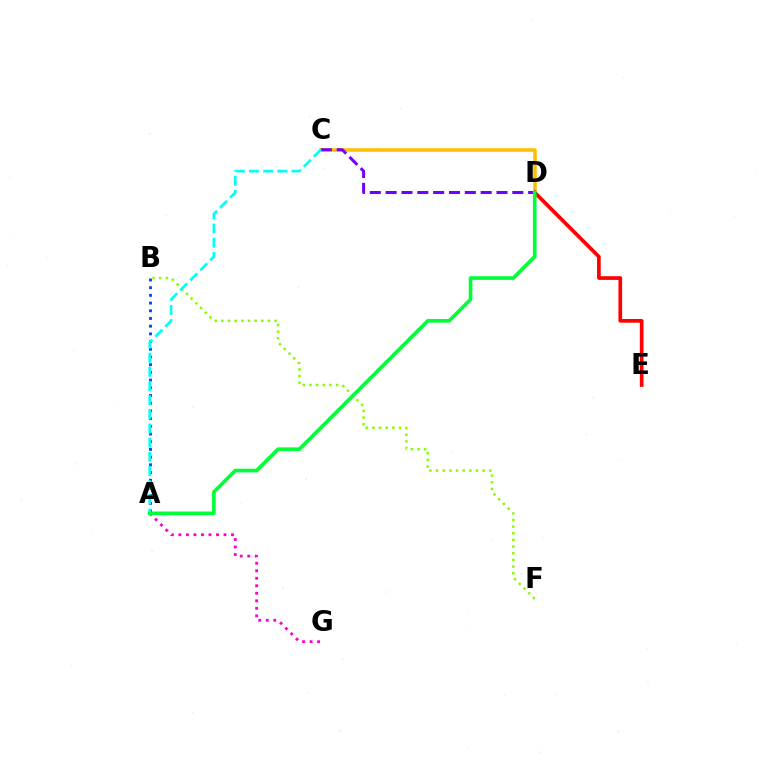{('C', 'D'): [{'color': '#ffbd00', 'line_style': 'solid', 'thickness': 2.54}, {'color': '#7200ff', 'line_style': 'dashed', 'thickness': 2.15}], ('A', 'G'): [{'color': '#ff00cf', 'line_style': 'dotted', 'thickness': 2.04}], ('A', 'B'): [{'color': '#004bff', 'line_style': 'dotted', 'thickness': 2.09}], ('B', 'F'): [{'color': '#84ff00', 'line_style': 'dotted', 'thickness': 1.81}], ('D', 'E'): [{'color': '#ff0000', 'line_style': 'solid', 'thickness': 2.65}], ('A', 'C'): [{'color': '#00fff6', 'line_style': 'dashed', 'thickness': 1.92}], ('A', 'D'): [{'color': '#00ff39', 'line_style': 'solid', 'thickness': 2.63}]}